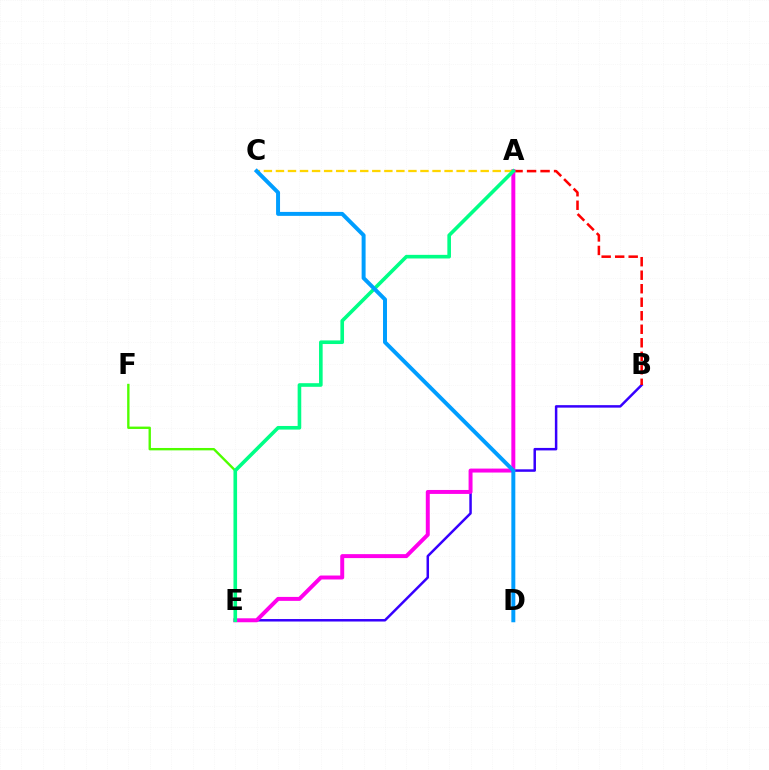{('E', 'F'): [{'color': '#4fff00', 'line_style': 'solid', 'thickness': 1.71}], ('B', 'E'): [{'color': '#3700ff', 'line_style': 'solid', 'thickness': 1.79}], ('A', 'B'): [{'color': '#ff0000', 'line_style': 'dashed', 'thickness': 1.84}], ('A', 'E'): [{'color': '#ff00ed', 'line_style': 'solid', 'thickness': 2.85}, {'color': '#00ff86', 'line_style': 'solid', 'thickness': 2.61}], ('A', 'C'): [{'color': '#ffd500', 'line_style': 'dashed', 'thickness': 1.64}], ('C', 'D'): [{'color': '#009eff', 'line_style': 'solid', 'thickness': 2.85}]}